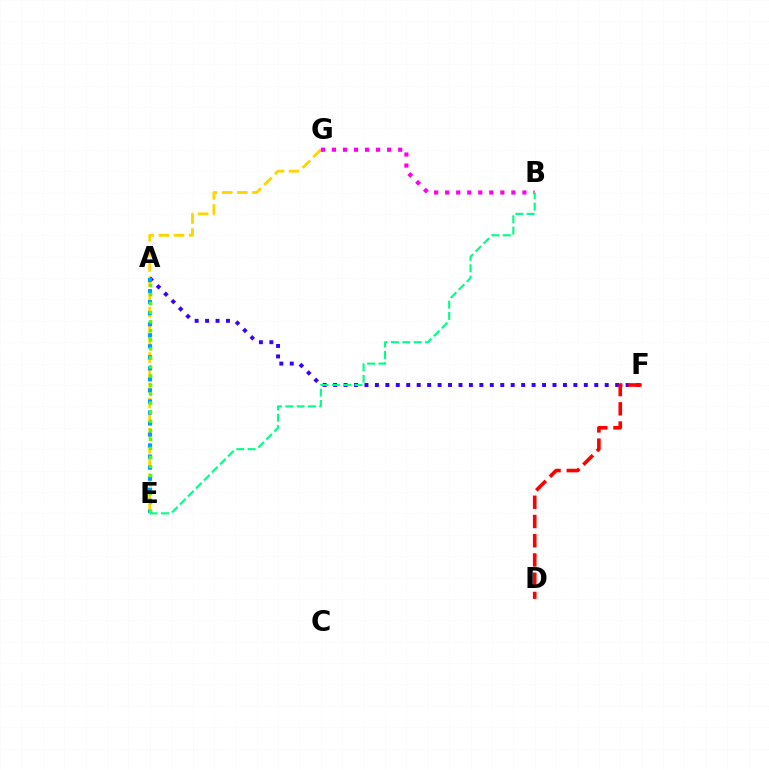{('E', 'G'): [{'color': '#ffd500', 'line_style': 'dashed', 'thickness': 2.06}], ('B', 'G'): [{'color': '#ff00ed', 'line_style': 'dotted', 'thickness': 3.0}], ('A', 'F'): [{'color': '#3700ff', 'line_style': 'dotted', 'thickness': 2.84}], ('A', 'E'): [{'color': '#009eff', 'line_style': 'dotted', 'thickness': 3.0}, {'color': '#4fff00', 'line_style': 'dotted', 'thickness': 2.46}], ('D', 'F'): [{'color': '#ff0000', 'line_style': 'dashed', 'thickness': 2.61}], ('B', 'E'): [{'color': '#00ff86', 'line_style': 'dashed', 'thickness': 1.54}]}